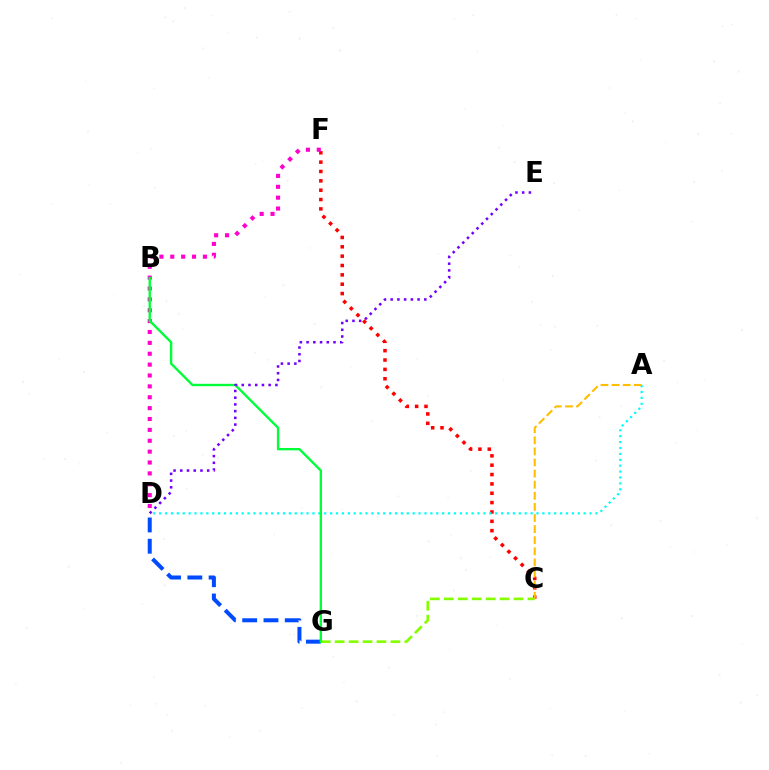{('C', 'F'): [{'color': '#ff0000', 'line_style': 'dotted', 'thickness': 2.54}], ('D', 'G'): [{'color': '#004bff', 'line_style': 'dashed', 'thickness': 2.89}], ('A', 'D'): [{'color': '#00fff6', 'line_style': 'dotted', 'thickness': 1.6}], ('D', 'F'): [{'color': '#ff00cf', 'line_style': 'dotted', 'thickness': 2.95}], ('C', 'G'): [{'color': '#84ff00', 'line_style': 'dashed', 'thickness': 1.89}], ('A', 'C'): [{'color': '#ffbd00', 'line_style': 'dashed', 'thickness': 1.51}], ('B', 'G'): [{'color': '#00ff39', 'line_style': 'solid', 'thickness': 1.7}], ('D', 'E'): [{'color': '#7200ff', 'line_style': 'dotted', 'thickness': 1.83}]}